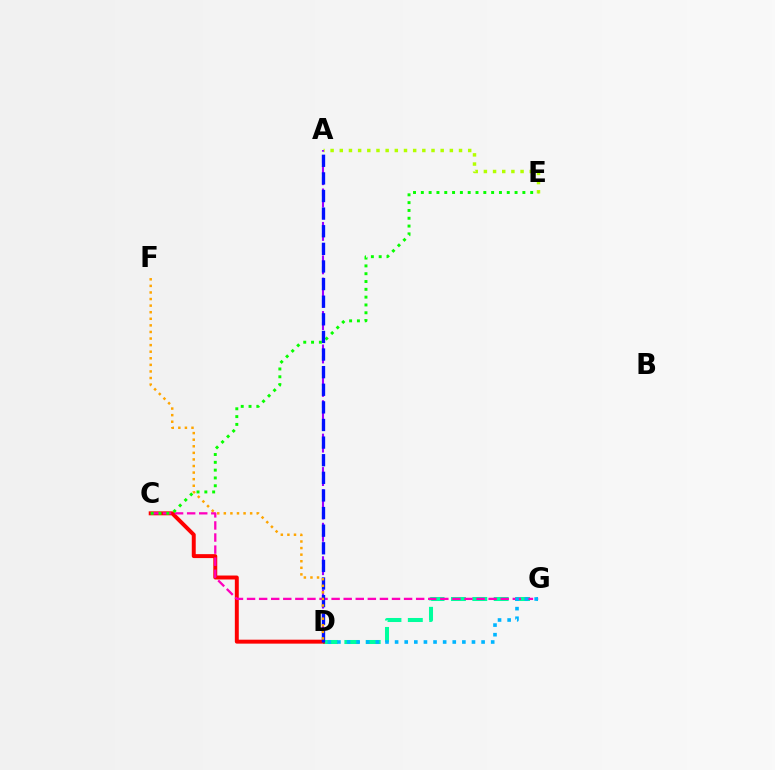{('A', 'E'): [{'color': '#b3ff00', 'line_style': 'dotted', 'thickness': 2.49}], ('D', 'G'): [{'color': '#00ff9d', 'line_style': 'dashed', 'thickness': 2.9}, {'color': '#00b5ff', 'line_style': 'dotted', 'thickness': 2.61}], ('C', 'D'): [{'color': '#ff0000', 'line_style': 'solid', 'thickness': 2.84}], ('C', 'G'): [{'color': '#ff00bd', 'line_style': 'dashed', 'thickness': 1.64}], ('C', 'E'): [{'color': '#08ff00', 'line_style': 'dotted', 'thickness': 2.12}], ('A', 'D'): [{'color': '#9b00ff', 'line_style': 'dashed', 'thickness': 1.51}, {'color': '#0010ff', 'line_style': 'dashed', 'thickness': 2.39}], ('D', 'F'): [{'color': '#ffa500', 'line_style': 'dotted', 'thickness': 1.79}]}